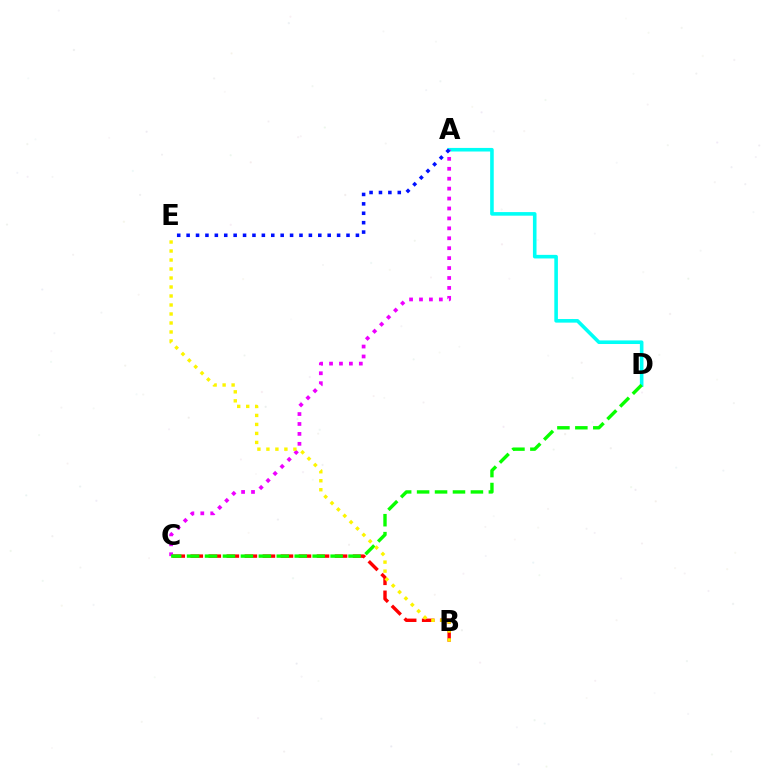{('A', 'D'): [{'color': '#00fff6', 'line_style': 'solid', 'thickness': 2.58}], ('B', 'C'): [{'color': '#ff0000', 'line_style': 'dashed', 'thickness': 2.45}], ('A', 'C'): [{'color': '#ee00ff', 'line_style': 'dotted', 'thickness': 2.7}], ('A', 'E'): [{'color': '#0010ff', 'line_style': 'dotted', 'thickness': 2.56}], ('C', 'D'): [{'color': '#08ff00', 'line_style': 'dashed', 'thickness': 2.44}], ('B', 'E'): [{'color': '#fcf500', 'line_style': 'dotted', 'thickness': 2.44}]}